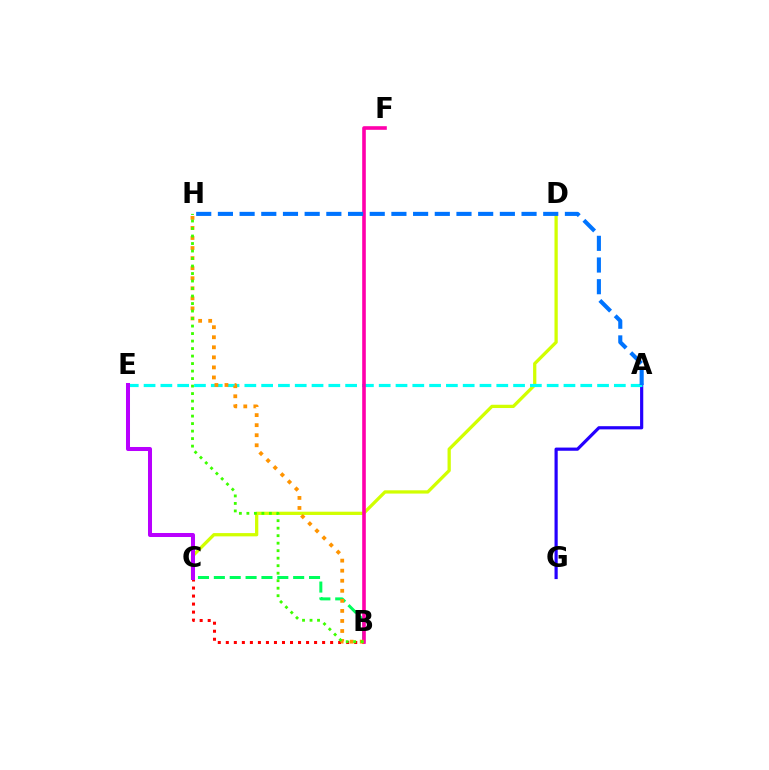{('A', 'G'): [{'color': '#2500ff', 'line_style': 'solid', 'thickness': 2.29}], ('C', 'D'): [{'color': '#d1ff00', 'line_style': 'solid', 'thickness': 2.35}], ('B', 'C'): [{'color': '#00ff5c', 'line_style': 'dashed', 'thickness': 2.15}, {'color': '#ff0000', 'line_style': 'dotted', 'thickness': 2.18}], ('A', 'E'): [{'color': '#00fff6', 'line_style': 'dashed', 'thickness': 2.28}], ('C', 'E'): [{'color': '#b900ff', 'line_style': 'solid', 'thickness': 2.89}], ('B', 'F'): [{'color': '#ff00ac', 'line_style': 'solid', 'thickness': 2.6}], ('B', 'H'): [{'color': '#ff9400', 'line_style': 'dotted', 'thickness': 2.73}, {'color': '#3dff00', 'line_style': 'dotted', 'thickness': 2.04}], ('A', 'H'): [{'color': '#0074ff', 'line_style': 'dashed', 'thickness': 2.95}]}